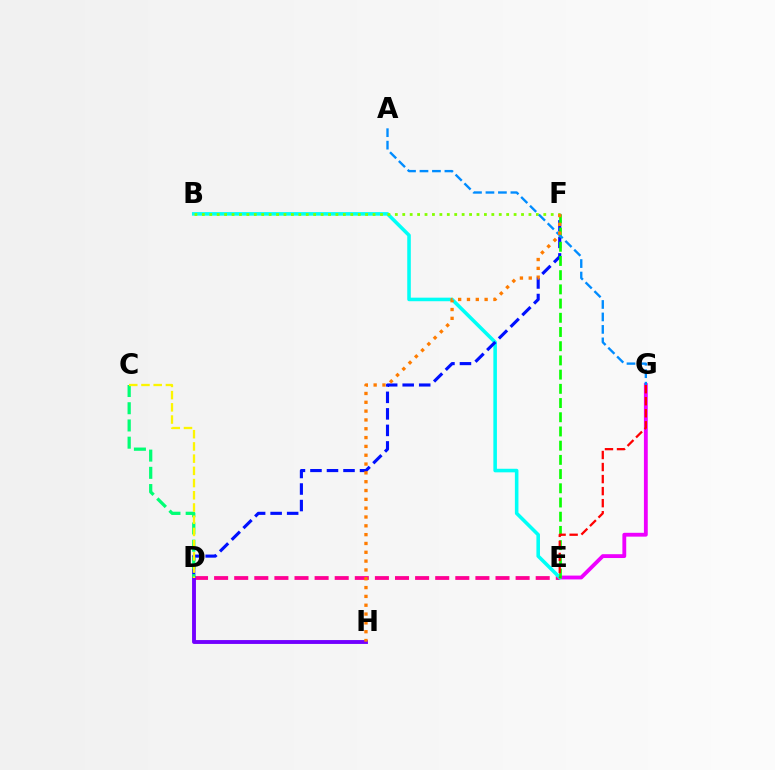{('E', 'G'): [{'color': '#ee00ff', 'line_style': 'solid', 'thickness': 2.76}, {'color': '#ff0000', 'line_style': 'dashed', 'thickness': 1.64}], ('D', 'E'): [{'color': '#ff0094', 'line_style': 'dashed', 'thickness': 2.73}], ('B', 'E'): [{'color': '#00fff6', 'line_style': 'solid', 'thickness': 2.56}], ('D', 'F'): [{'color': '#0010ff', 'line_style': 'dashed', 'thickness': 2.24}], ('D', 'H'): [{'color': '#7200ff', 'line_style': 'solid', 'thickness': 2.79}], ('C', 'D'): [{'color': '#00ff74', 'line_style': 'dashed', 'thickness': 2.34}, {'color': '#fcf500', 'line_style': 'dashed', 'thickness': 1.66}], ('E', 'F'): [{'color': '#08ff00', 'line_style': 'dashed', 'thickness': 1.93}], ('B', 'F'): [{'color': '#84ff00', 'line_style': 'dotted', 'thickness': 2.02}], ('A', 'G'): [{'color': '#008cff', 'line_style': 'dashed', 'thickness': 1.69}], ('F', 'H'): [{'color': '#ff7c00', 'line_style': 'dotted', 'thickness': 2.4}]}